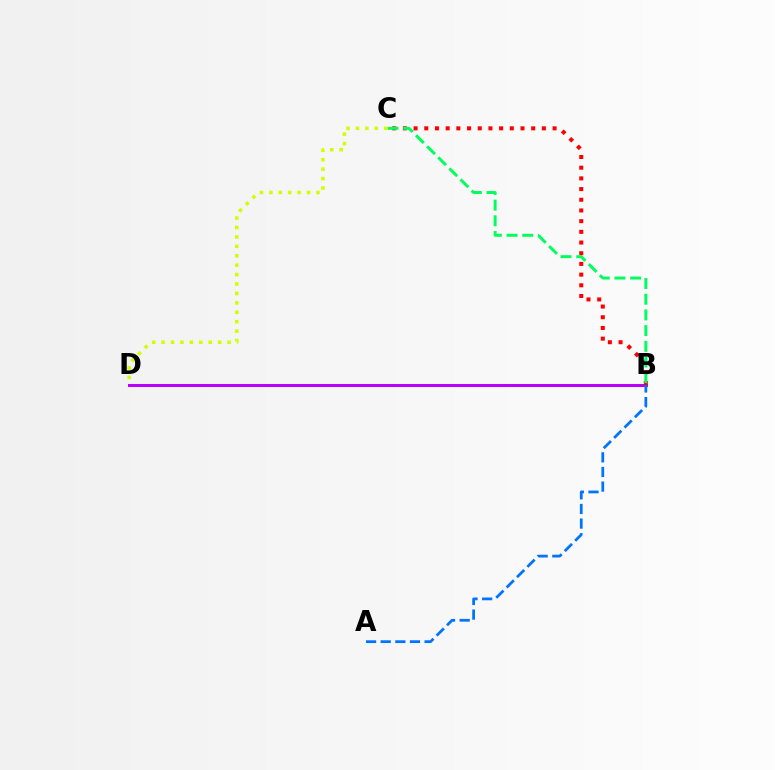{('B', 'D'): [{'color': '#b900ff', 'line_style': 'solid', 'thickness': 2.15}], ('B', 'C'): [{'color': '#ff0000', 'line_style': 'dotted', 'thickness': 2.91}, {'color': '#00ff5c', 'line_style': 'dashed', 'thickness': 2.13}], ('A', 'B'): [{'color': '#0074ff', 'line_style': 'dashed', 'thickness': 1.99}], ('C', 'D'): [{'color': '#d1ff00', 'line_style': 'dotted', 'thickness': 2.56}]}